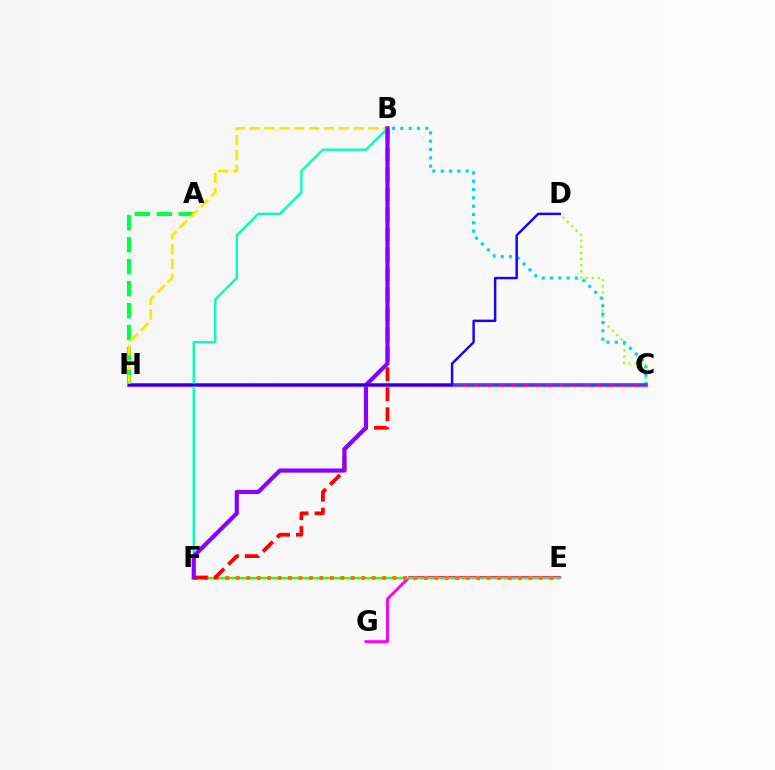{('C', 'D'): [{'color': '#a2ff00', 'line_style': 'dotted', 'thickness': 1.66}], ('B', 'C'): [{'color': '#00d3ff', 'line_style': 'dotted', 'thickness': 2.26}], ('C', 'H'): [{'color': '#ff0088', 'line_style': 'solid', 'thickness': 2.65}, {'color': '#005dff', 'line_style': 'dashed', 'thickness': 1.66}], ('B', 'F'): [{'color': '#00ffbb', 'line_style': 'solid', 'thickness': 1.69}, {'color': '#ff0000', 'line_style': 'dashed', 'thickness': 2.71}, {'color': '#8a00ff', 'line_style': 'solid', 'thickness': 3.0}], ('E', 'G'): [{'color': '#fa00f9', 'line_style': 'solid', 'thickness': 2.12}], ('E', 'F'): [{'color': '#31ff00', 'line_style': 'solid', 'thickness': 1.59}, {'color': '#ff7000', 'line_style': 'dotted', 'thickness': 2.84}], ('A', 'H'): [{'color': '#00ff45', 'line_style': 'dashed', 'thickness': 2.99}], ('B', 'H'): [{'color': '#ffe600', 'line_style': 'dashed', 'thickness': 2.02}], ('D', 'H'): [{'color': '#1900ff', 'line_style': 'solid', 'thickness': 1.76}]}